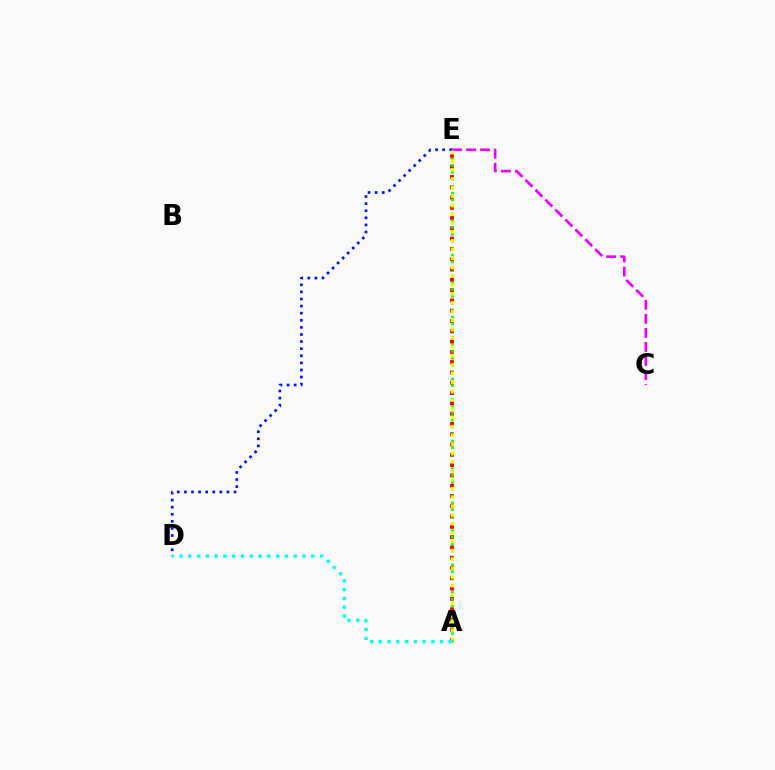{('D', 'E'): [{'color': '#0010ff', 'line_style': 'dotted', 'thickness': 1.93}], ('A', 'E'): [{'color': '#ff0000', 'line_style': 'dotted', 'thickness': 2.8}, {'color': '#08ff00', 'line_style': 'dotted', 'thickness': 1.87}, {'color': '#fcf500', 'line_style': 'dotted', 'thickness': 2.4}], ('C', 'E'): [{'color': '#ee00ff', 'line_style': 'dashed', 'thickness': 1.91}], ('A', 'D'): [{'color': '#00fff6', 'line_style': 'dotted', 'thickness': 2.39}]}